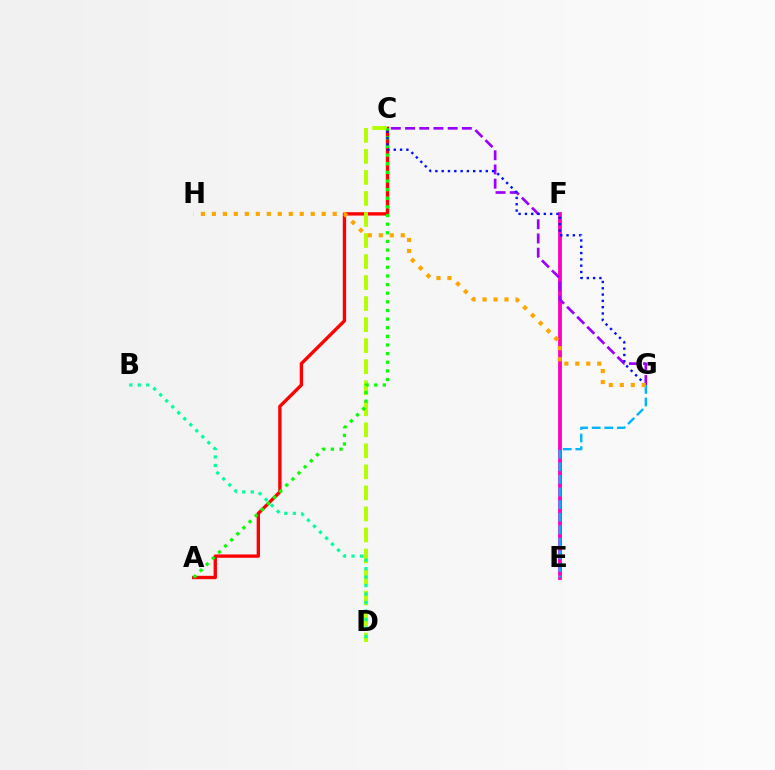{('A', 'C'): [{'color': '#ff0000', 'line_style': 'solid', 'thickness': 2.41}, {'color': '#08ff00', 'line_style': 'dotted', 'thickness': 2.35}], ('C', 'D'): [{'color': '#b3ff00', 'line_style': 'dashed', 'thickness': 2.86}], ('E', 'F'): [{'color': '#ff00bd', 'line_style': 'solid', 'thickness': 2.73}], ('C', 'G'): [{'color': '#9b00ff', 'line_style': 'dashed', 'thickness': 1.93}, {'color': '#0010ff', 'line_style': 'dotted', 'thickness': 1.71}], ('E', 'G'): [{'color': '#00b5ff', 'line_style': 'dashed', 'thickness': 1.71}], ('B', 'D'): [{'color': '#00ff9d', 'line_style': 'dotted', 'thickness': 2.3}], ('G', 'H'): [{'color': '#ffa500', 'line_style': 'dotted', 'thickness': 2.98}]}